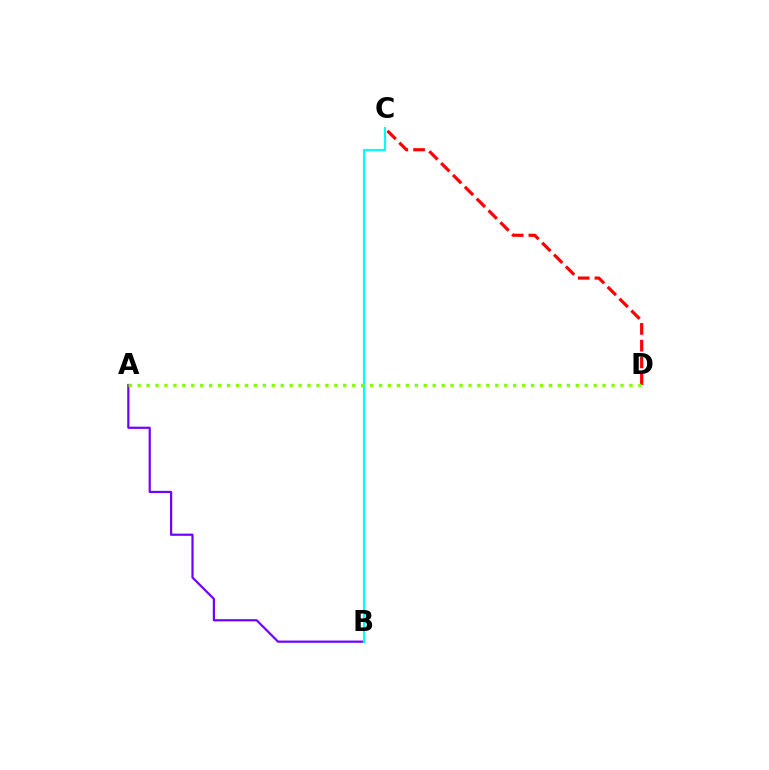{('A', 'B'): [{'color': '#7200ff', 'line_style': 'solid', 'thickness': 1.59}], ('C', 'D'): [{'color': '#ff0000', 'line_style': 'dashed', 'thickness': 2.28}], ('B', 'C'): [{'color': '#00fff6', 'line_style': 'solid', 'thickness': 1.56}], ('A', 'D'): [{'color': '#84ff00', 'line_style': 'dotted', 'thickness': 2.43}]}